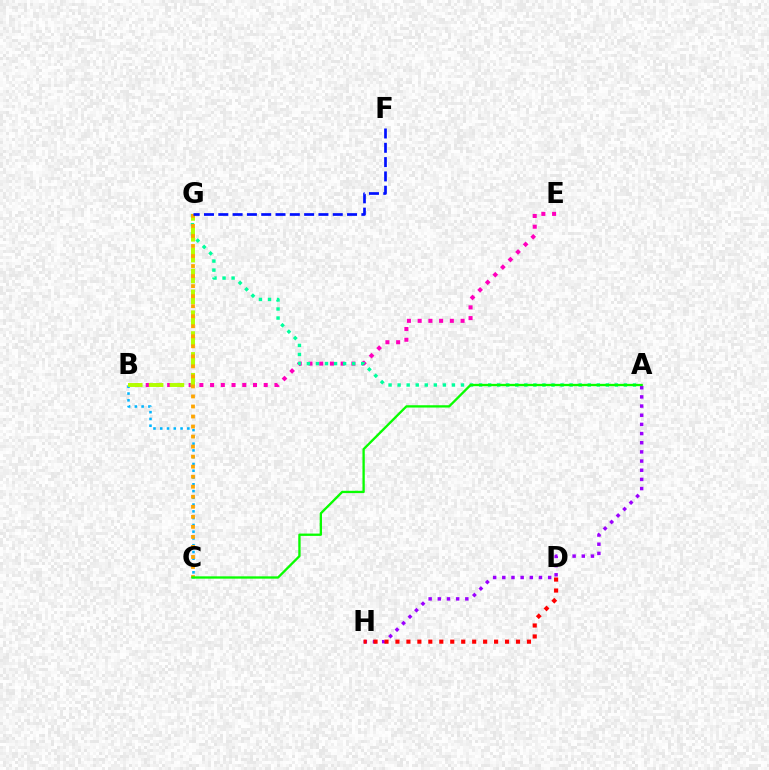{('B', 'E'): [{'color': '#ff00bd', 'line_style': 'dotted', 'thickness': 2.91}], ('A', 'G'): [{'color': '#00ff9d', 'line_style': 'dotted', 'thickness': 2.46}], ('B', 'C'): [{'color': '#00b5ff', 'line_style': 'dotted', 'thickness': 1.84}], ('B', 'G'): [{'color': '#b3ff00', 'line_style': 'dashed', 'thickness': 2.83}], ('C', 'G'): [{'color': '#ffa500', 'line_style': 'dotted', 'thickness': 2.73}], ('A', 'H'): [{'color': '#9b00ff', 'line_style': 'dotted', 'thickness': 2.49}], ('D', 'H'): [{'color': '#ff0000', 'line_style': 'dotted', 'thickness': 2.98}], ('A', 'C'): [{'color': '#08ff00', 'line_style': 'solid', 'thickness': 1.67}], ('F', 'G'): [{'color': '#0010ff', 'line_style': 'dashed', 'thickness': 1.94}]}